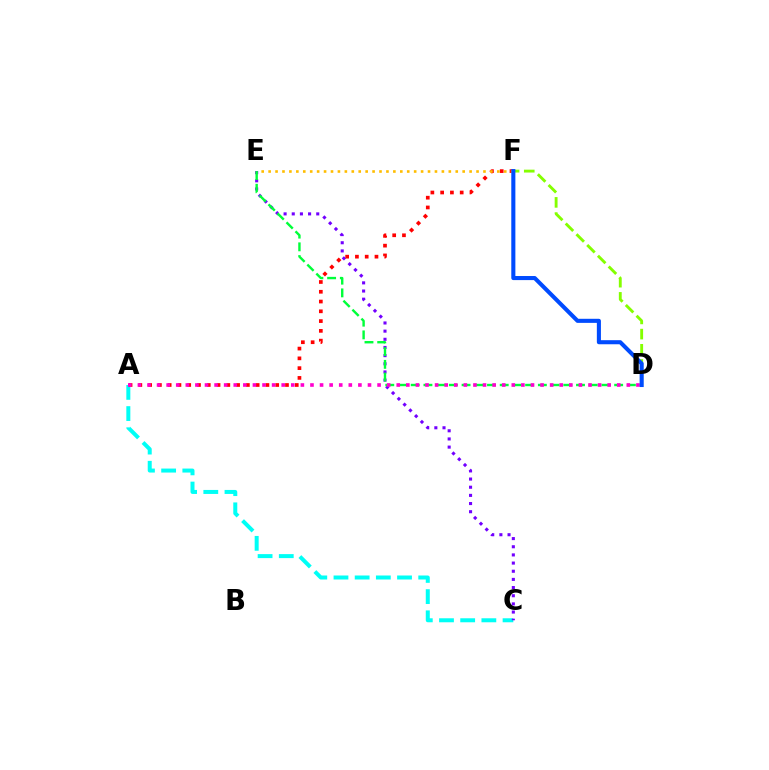{('A', 'C'): [{'color': '#00fff6', 'line_style': 'dashed', 'thickness': 2.88}], ('C', 'E'): [{'color': '#7200ff', 'line_style': 'dotted', 'thickness': 2.22}], ('A', 'F'): [{'color': '#ff0000', 'line_style': 'dotted', 'thickness': 2.66}], ('D', 'F'): [{'color': '#84ff00', 'line_style': 'dashed', 'thickness': 2.06}, {'color': '#004bff', 'line_style': 'solid', 'thickness': 2.94}], ('D', 'E'): [{'color': '#00ff39', 'line_style': 'dashed', 'thickness': 1.73}], ('E', 'F'): [{'color': '#ffbd00', 'line_style': 'dotted', 'thickness': 1.88}], ('A', 'D'): [{'color': '#ff00cf', 'line_style': 'dotted', 'thickness': 2.6}]}